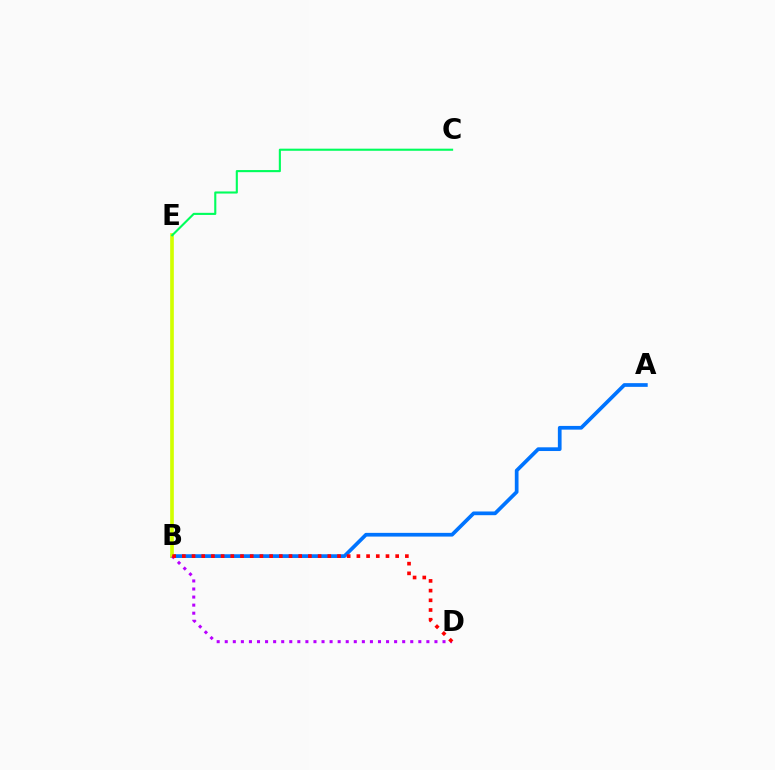{('A', 'B'): [{'color': '#0074ff', 'line_style': 'solid', 'thickness': 2.67}], ('B', 'E'): [{'color': '#d1ff00', 'line_style': 'solid', 'thickness': 2.64}], ('B', 'D'): [{'color': '#b900ff', 'line_style': 'dotted', 'thickness': 2.19}, {'color': '#ff0000', 'line_style': 'dotted', 'thickness': 2.63}], ('C', 'E'): [{'color': '#00ff5c', 'line_style': 'solid', 'thickness': 1.52}]}